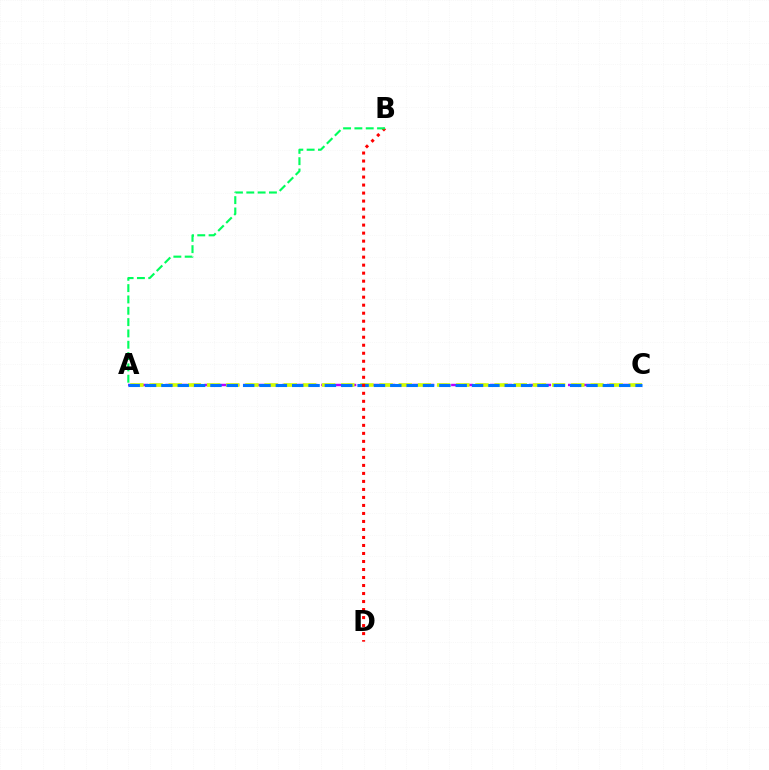{('A', 'C'): [{'color': '#b900ff', 'line_style': 'dashed', 'thickness': 1.76}, {'color': '#d1ff00', 'line_style': 'dashed', 'thickness': 2.6}, {'color': '#0074ff', 'line_style': 'dashed', 'thickness': 2.22}], ('B', 'D'): [{'color': '#ff0000', 'line_style': 'dotted', 'thickness': 2.18}], ('A', 'B'): [{'color': '#00ff5c', 'line_style': 'dashed', 'thickness': 1.54}]}